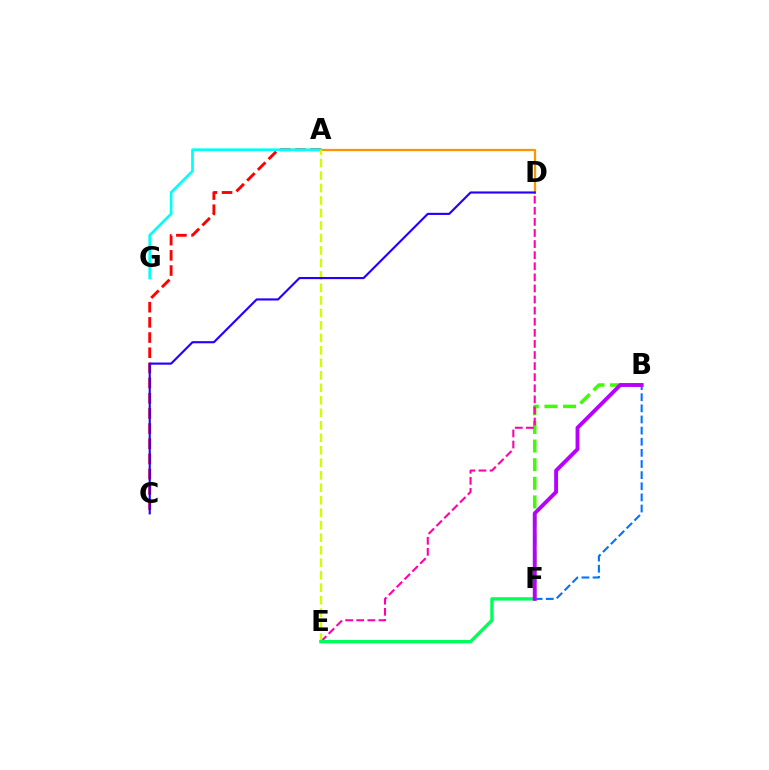{('B', 'F'): [{'color': '#3dff00', 'line_style': 'dashed', 'thickness': 2.53}, {'color': '#0074ff', 'line_style': 'dashed', 'thickness': 1.51}, {'color': '#b900ff', 'line_style': 'solid', 'thickness': 2.8}], ('A', 'D'): [{'color': '#ff9400', 'line_style': 'solid', 'thickness': 1.61}], ('A', 'C'): [{'color': '#ff0000', 'line_style': 'dashed', 'thickness': 2.06}], ('D', 'E'): [{'color': '#ff00ac', 'line_style': 'dashed', 'thickness': 1.51}], ('A', 'G'): [{'color': '#00fff6', 'line_style': 'solid', 'thickness': 1.94}], ('A', 'E'): [{'color': '#d1ff00', 'line_style': 'dashed', 'thickness': 1.7}], ('E', 'F'): [{'color': '#00ff5c', 'line_style': 'solid', 'thickness': 2.43}], ('C', 'D'): [{'color': '#2500ff', 'line_style': 'solid', 'thickness': 1.54}]}